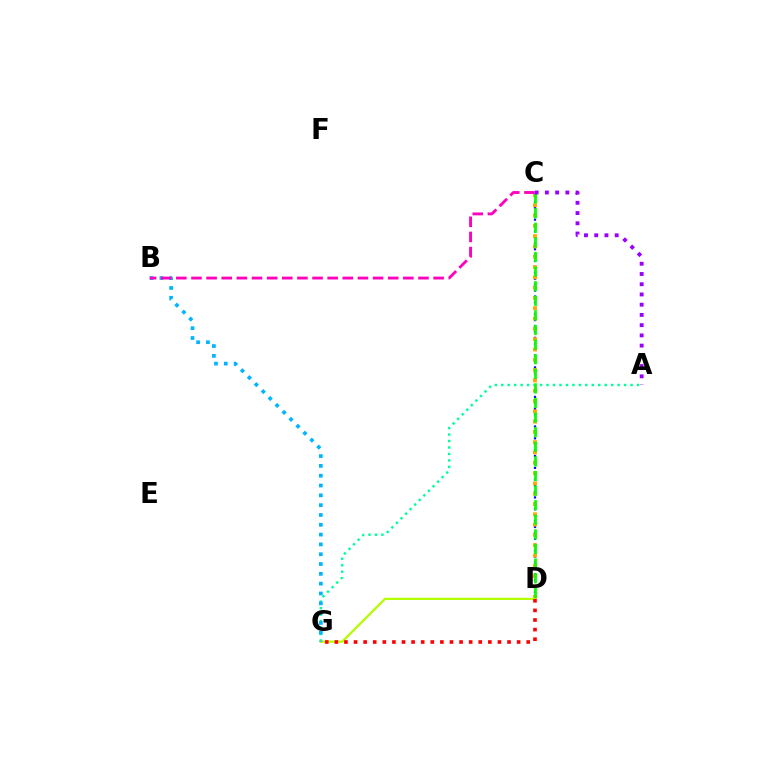{('C', 'D'): [{'color': '#0010ff', 'line_style': 'dotted', 'thickness': 1.61}, {'color': '#ffa500', 'line_style': 'dotted', 'thickness': 2.8}, {'color': '#08ff00', 'line_style': 'dashed', 'thickness': 1.98}], ('A', 'G'): [{'color': '#00ff9d', 'line_style': 'dotted', 'thickness': 1.76}], ('D', 'G'): [{'color': '#b3ff00', 'line_style': 'solid', 'thickness': 1.61}, {'color': '#ff0000', 'line_style': 'dotted', 'thickness': 2.61}], ('B', 'G'): [{'color': '#00b5ff', 'line_style': 'dotted', 'thickness': 2.67}], ('B', 'C'): [{'color': '#ff00bd', 'line_style': 'dashed', 'thickness': 2.06}], ('A', 'C'): [{'color': '#9b00ff', 'line_style': 'dotted', 'thickness': 2.78}]}